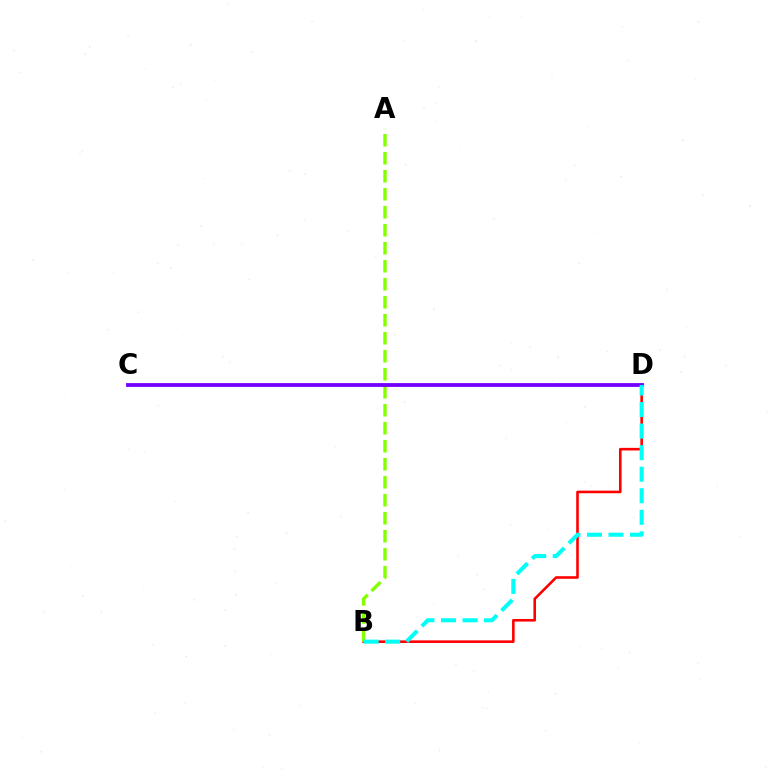{('B', 'D'): [{'color': '#ff0000', 'line_style': 'solid', 'thickness': 1.87}, {'color': '#00fff6', 'line_style': 'dashed', 'thickness': 2.93}], ('A', 'B'): [{'color': '#84ff00', 'line_style': 'dashed', 'thickness': 2.45}], ('C', 'D'): [{'color': '#7200ff', 'line_style': 'solid', 'thickness': 2.74}]}